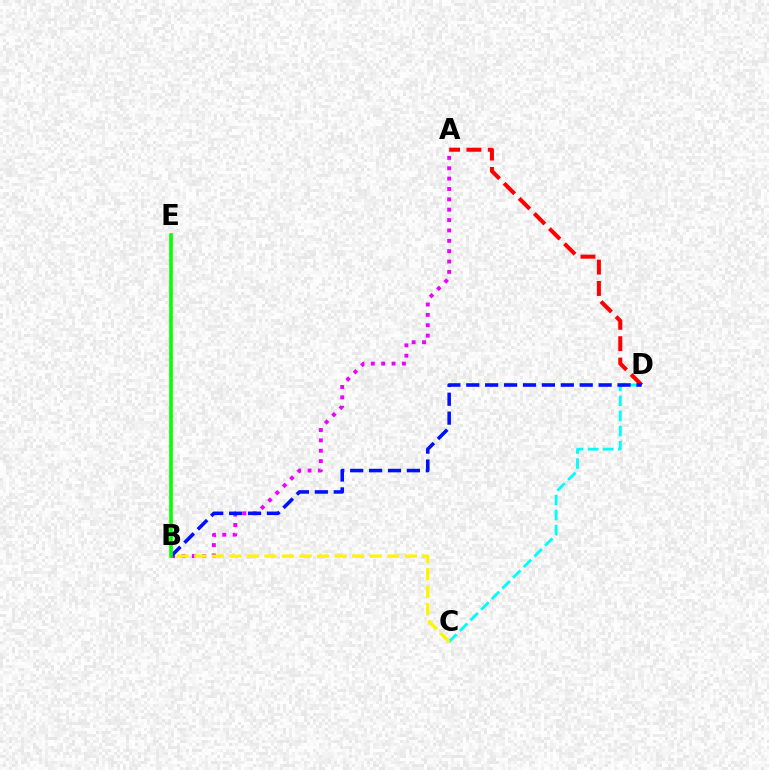{('C', 'D'): [{'color': '#00fff6', 'line_style': 'dashed', 'thickness': 2.05}], ('A', 'B'): [{'color': '#ee00ff', 'line_style': 'dotted', 'thickness': 2.82}], ('A', 'D'): [{'color': '#ff0000', 'line_style': 'dashed', 'thickness': 2.9}], ('B', 'D'): [{'color': '#0010ff', 'line_style': 'dashed', 'thickness': 2.57}], ('B', 'C'): [{'color': '#fcf500', 'line_style': 'dashed', 'thickness': 2.38}], ('B', 'E'): [{'color': '#08ff00', 'line_style': 'solid', 'thickness': 2.61}]}